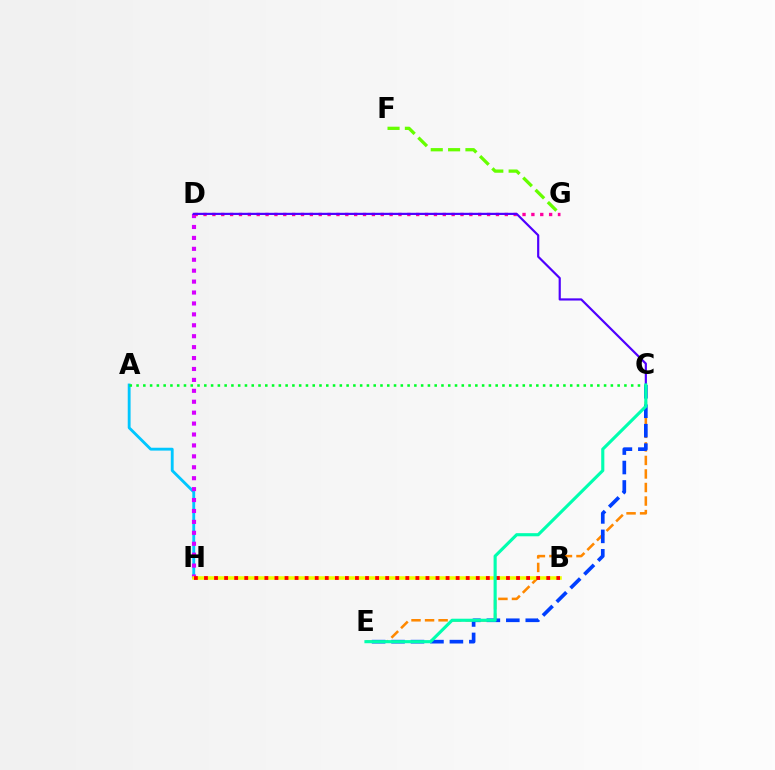{('C', 'E'): [{'color': '#ff8800', 'line_style': 'dashed', 'thickness': 1.84}, {'color': '#003fff', 'line_style': 'dashed', 'thickness': 2.64}, {'color': '#00ffaf', 'line_style': 'solid', 'thickness': 2.25}], ('A', 'H'): [{'color': '#00c7ff', 'line_style': 'solid', 'thickness': 2.06}], ('A', 'C'): [{'color': '#00ff27', 'line_style': 'dotted', 'thickness': 1.84}], ('D', 'H'): [{'color': '#d600ff', 'line_style': 'dotted', 'thickness': 2.97}], ('F', 'G'): [{'color': '#66ff00', 'line_style': 'dashed', 'thickness': 2.36}], ('D', 'G'): [{'color': '#ff00a0', 'line_style': 'dotted', 'thickness': 2.41}], ('B', 'H'): [{'color': '#eeff00', 'line_style': 'solid', 'thickness': 2.57}, {'color': '#ff0000', 'line_style': 'dotted', 'thickness': 2.74}], ('C', 'D'): [{'color': '#4f00ff', 'line_style': 'solid', 'thickness': 1.57}]}